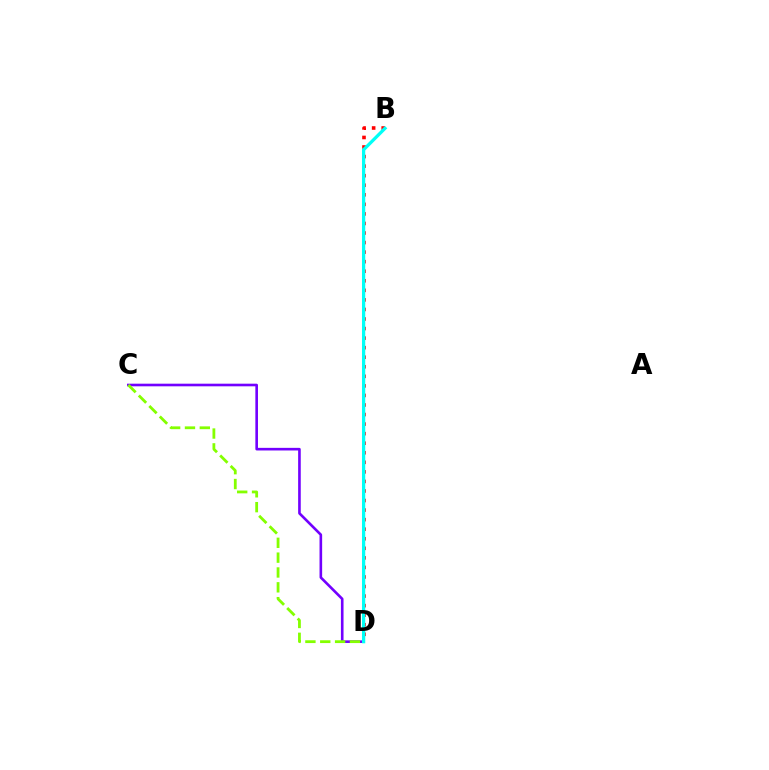{('C', 'D'): [{'color': '#7200ff', 'line_style': 'solid', 'thickness': 1.89}, {'color': '#84ff00', 'line_style': 'dashed', 'thickness': 2.02}], ('B', 'D'): [{'color': '#ff0000', 'line_style': 'dotted', 'thickness': 2.6}, {'color': '#00fff6', 'line_style': 'solid', 'thickness': 2.35}]}